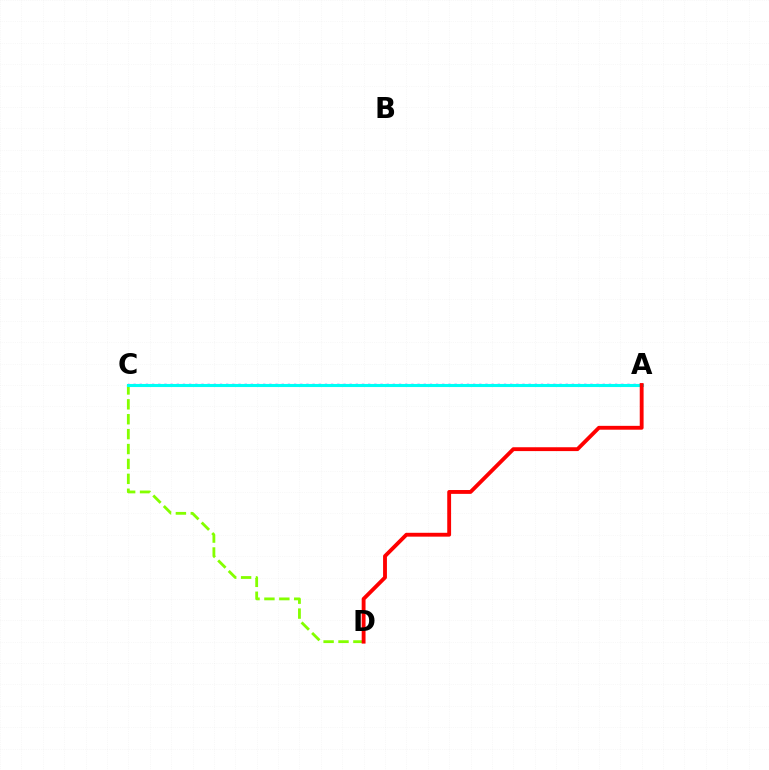{('C', 'D'): [{'color': '#84ff00', 'line_style': 'dashed', 'thickness': 2.02}], ('A', 'C'): [{'color': '#7200ff', 'line_style': 'dotted', 'thickness': 1.68}, {'color': '#00fff6', 'line_style': 'solid', 'thickness': 2.22}], ('A', 'D'): [{'color': '#ff0000', 'line_style': 'solid', 'thickness': 2.77}]}